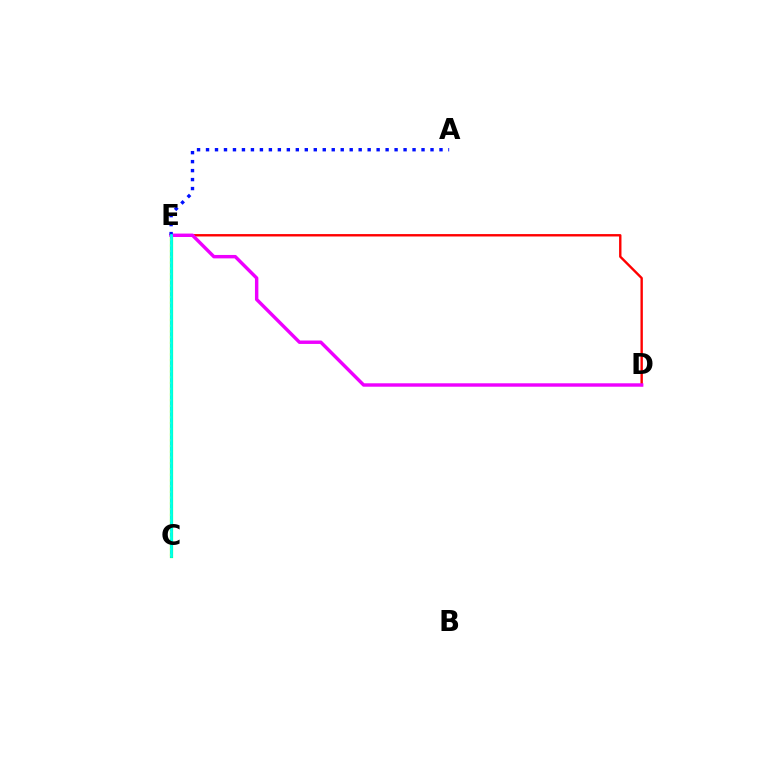{('C', 'E'): [{'color': '#08ff00', 'line_style': 'solid', 'thickness': 2.29}, {'color': '#fcf500', 'line_style': 'dotted', 'thickness': 1.56}, {'color': '#00fff6', 'line_style': 'solid', 'thickness': 1.95}], ('D', 'E'): [{'color': '#ff0000', 'line_style': 'solid', 'thickness': 1.72}, {'color': '#ee00ff', 'line_style': 'solid', 'thickness': 2.47}], ('A', 'E'): [{'color': '#0010ff', 'line_style': 'dotted', 'thickness': 2.44}]}